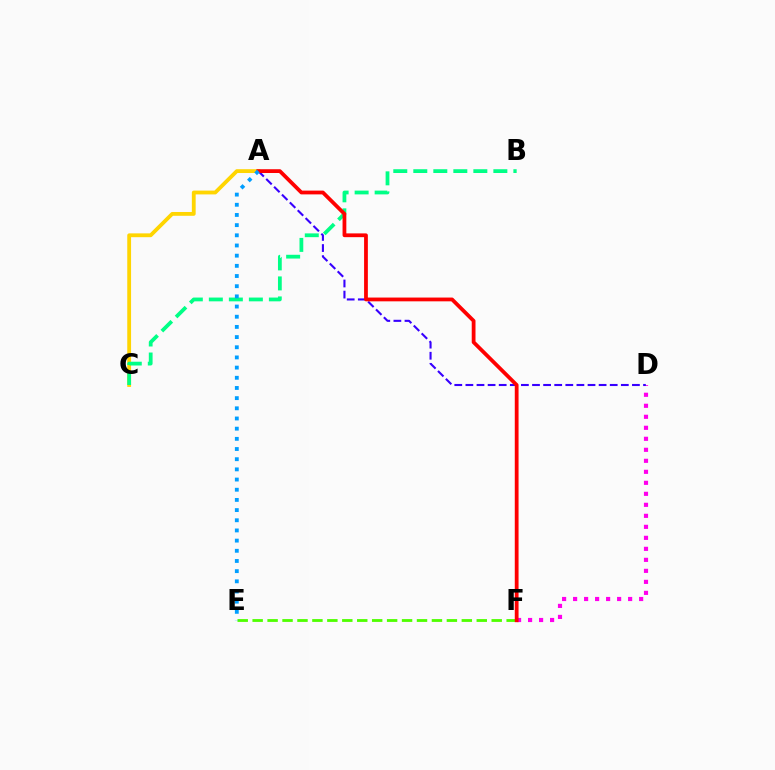{('A', 'C'): [{'color': '#ffd500', 'line_style': 'solid', 'thickness': 2.74}], ('E', 'F'): [{'color': '#4fff00', 'line_style': 'dashed', 'thickness': 2.03}], ('B', 'C'): [{'color': '#00ff86', 'line_style': 'dashed', 'thickness': 2.72}], ('D', 'F'): [{'color': '#ff00ed', 'line_style': 'dotted', 'thickness': 2.99}], ('A', 'D'): [{'color': '#3700ff', 'line_style': 'dashed', 'thickness': 1.51}], ('A', 'F'): [{'color': '#ff0000', 'line_style': 'solid', 'thickness': 2.72}], ('A', 'E'): [{'color': '#009eff', 'line_style': 'dotted', 'thickness': 2.77}]}